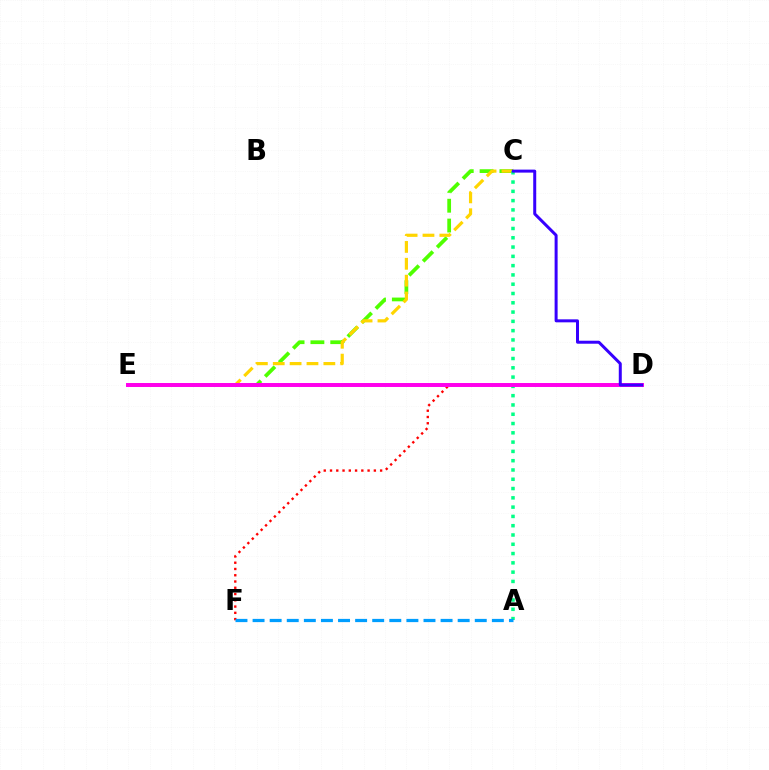{('C', 'E'): [{'color': '#4fff00', 'line_style': 'dashed', 'thickness': 2.69}, {'color': '#ffd500', 'line_style': 'dashed', 'thickness': 2.29}], ('D', 'F'): [{'color': '#ff0000', 'line_style': 'dotted', 'thickness': 1.7}], ('A', 'C'): [{'color': '#00ff86', 'line_style': 'dotted', 'thickness': 2.52}], ('A', 'F'): [{'color': '#009eff', 'line_style': 'dashed', 'thickness': 2.32}], ('D', 'E'): [{'color': '#ff00ed', 'line_style': 'solid', 'thickness': 2.85}], ('C', 'D'): [{'color': '#3700ff', 'line_style': 'solid', 'thickness': 2.16}]}